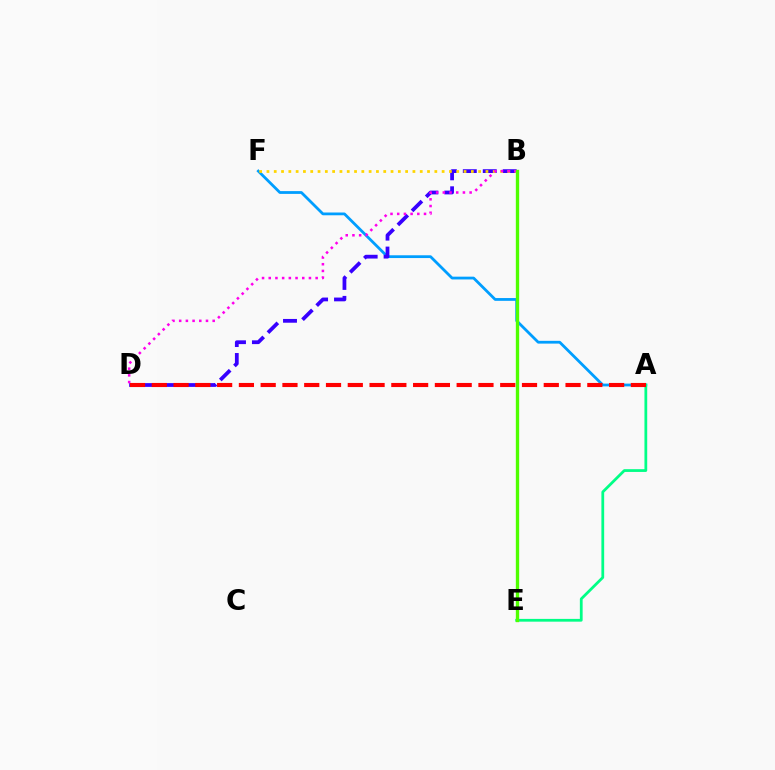{('A', 'F'): [{'color': '#009eff', 'line_style': 'solid', 'thickness': 2.0}], ('B', 'D'): [{'color': '#3700ff', 'line_style': 'dashed', 'thickness': 2.71}, {'color': '#ff00ed', 'line_style': 'dotted', 'thickness': 1.82}], ('A', 'E'): [{'color': '#00ff86', 'line_style': 'solid', 'thickness': 1.99}], ('B', 'F'): [{'color': '#ffd500', 'line_style': 'dotted', 'thickness': 1.98}], ('B', 'E'): [{'color': '#4fff00', 'line_style': 'solid', 'thickness': 2.41}], ('A', 'D'): [{'color': '#ff0000', 'line_style': 'dashed', 'thickness': 2.96}]}